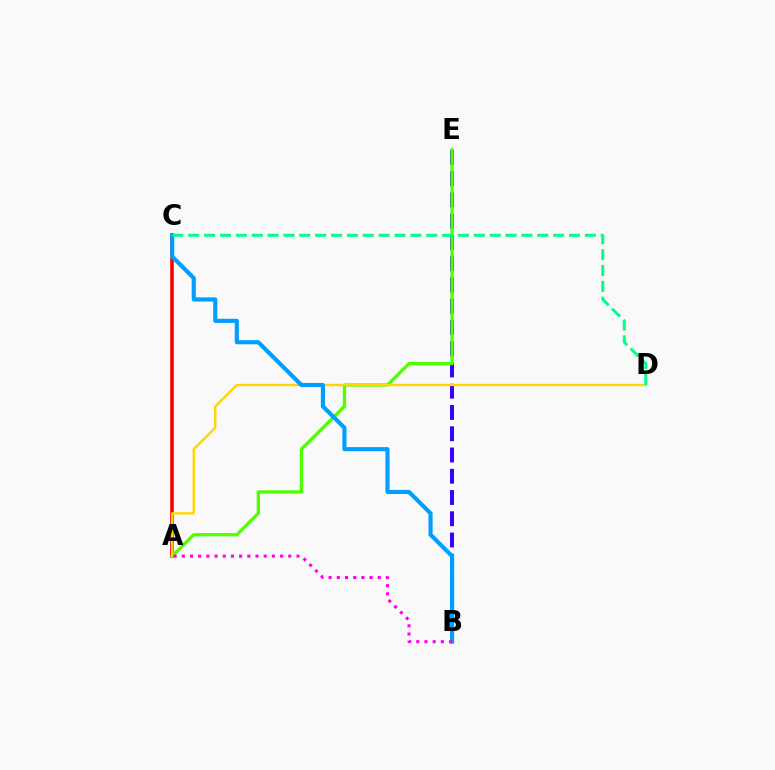{('A', 'C'): [{'color': '#ff0000', 'line_style': 'solid', 'thickness': 2.58}], ('B', 'E'): [{'color': '#3700ff', 'line_style': 'dashed', 'thickness': 2.89}], ('A', 'E'): [{'color': '#4fff00', 'line_style': 'solid', 'thickness': 2.37}], ('A', 'D'): [{'color': '#ffd500', 'line_style': 'solid', 'thickness': 1.71}], ('B', 'C'): [{'color': '#009eff', 'line_style': 'solid', 'thickness': 2.98}], ('A', 'B'): [{'color': '#ff00ed', 'line_style': 'dotted', 'thickness': 2.23}], ('C', 'D'): [{'color': '#00ff86', 'line_style': 'dashed', 'thickness': 2.16}]}